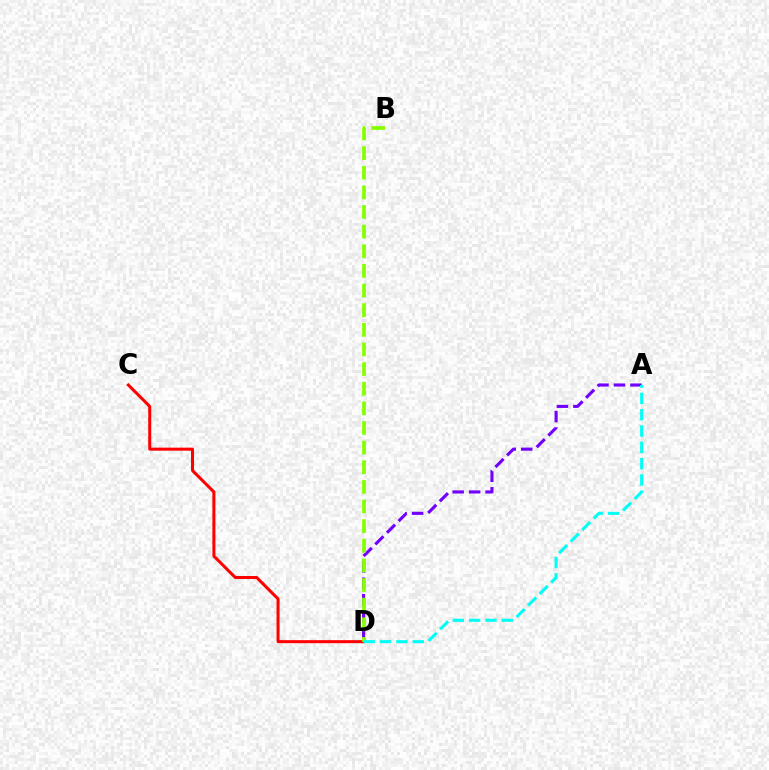{('C', 'D'): [{'color': '#ff0000', 'line_style': 'solid', 'thickness': 2.18}], ('A', 'D'): [{'color': '#7200ff', 'line_style': 'dashed', 'thickness': 2.24}, {'color': '#00fff6', 'line_style': 'dashed', 'thickness': 2.22}], ('B', 'D'): [{'color': '#84ff00', 'line_style': 'dashed', 'thickness': 2.67}]}